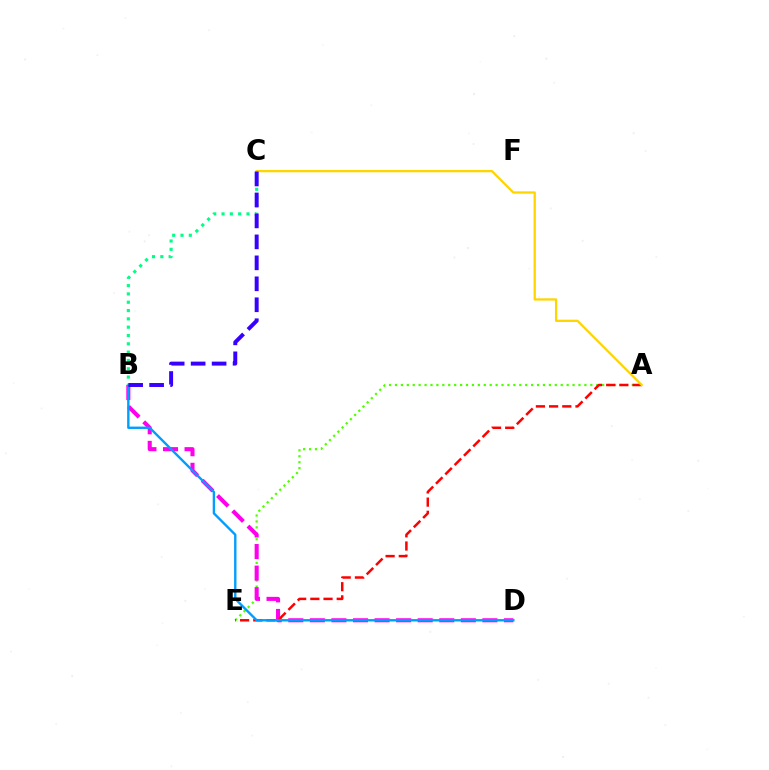{('A', 'E'): [{'color': '#4fff00', 'line_style': 'dotted', 'thickness': 1.61}, {'color': '#ff0000', 'line_style': 'dashed', 'thickness': 1.79}], ('B', 'D'): [{'color': '#ff00ed', 'line_style': 'dashed', 'thickness': 2.93}, {'color': '#009eff', 'line_style': 'solid', 'thickness': 1.71}], ('A', 'C'): [{'color': '#ffd500', 'line_style': 'solid', 'thickness': 1.64}], ('B', 'C'): [{'color': '#00ff86', 'line_style': 'dotted', 'thickness': 2.26}, {'color': '#3700ff', 'line_style': 'dashed', 'thickness': 2.85}]}